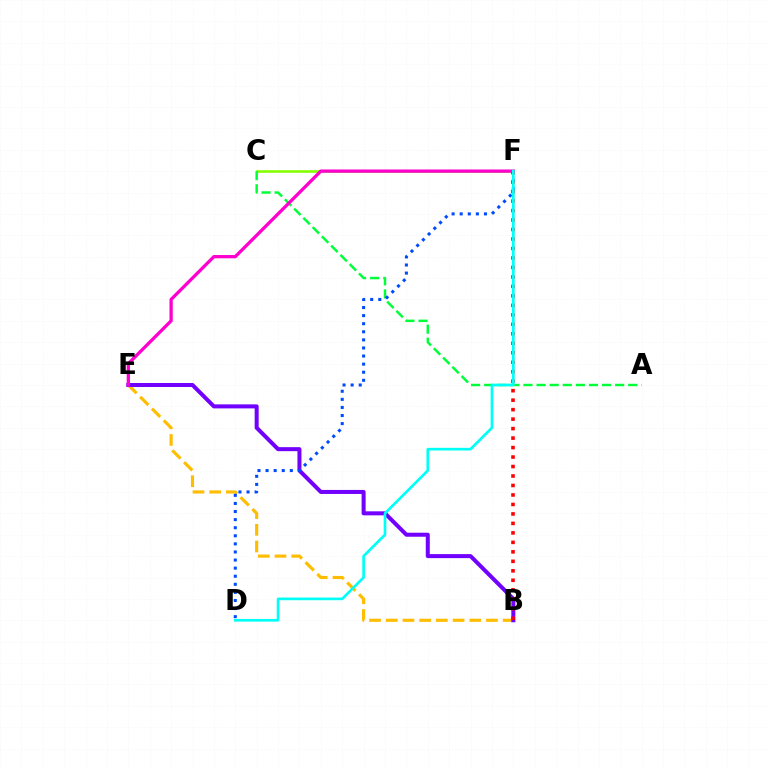{('B', 'E'): [{'color': '#ffbd00', 'line_style': 'dashed', 'thickness': 2.27}, {'color': '#7200ff', 'line_style': 'solid', 'thickness': 2.89}], ('C', 'F'): [{'color': '#84ff00', 'line_style': 'solid', 'thickness': 1.88}], ('A', 'C'): [{'color': '#00ff39', 'line_style': 'dashed', 'thickness': 1.78}], ('D', 'F'): [{'color': '#004bff', 'line_style': 'dotted', 'thickness': 2.2}, {'color': '#00fff6', 'line_style': 'solid', 'thickness': 1.92}], ('B', 'F'): [{'color': '#ff0000', 'line_style': 'dotted', 'thickness': 2.58}], ('E', 'F'): [{'color': '#ff00cf', 'line_style': 'solid', 'thickness': 2.36}]}